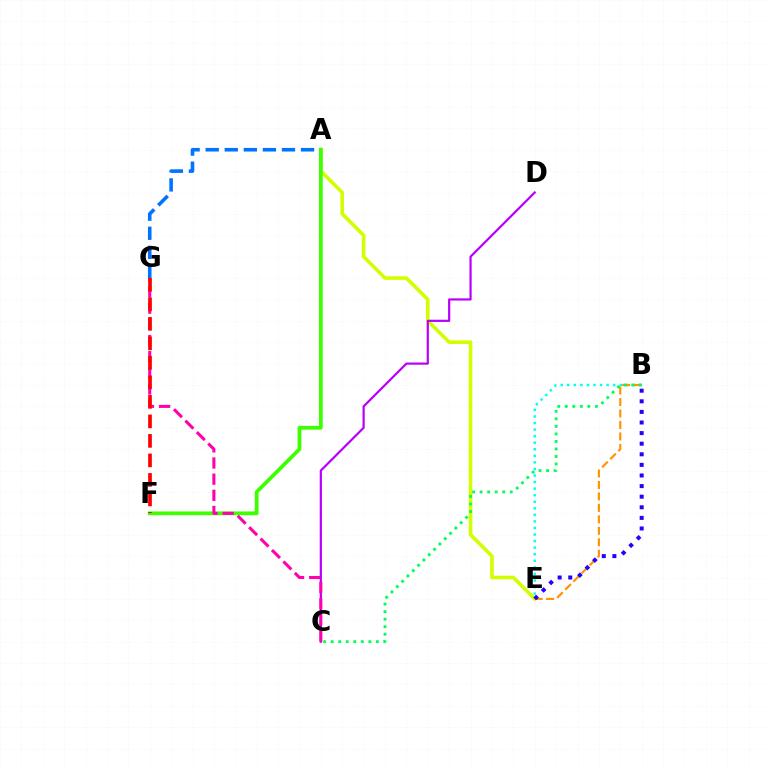{('B', 'E'): [{'color': '#00fff6', 'line_style': 'dotted', 'thickness': 1.78}, {'color': '#ff9400', 'line_style': 'dashed', 'thickness': 1.56}, {'color': '#2500ff', 'line_style': 'dotted', 'thickness': 2.88}], ('A', 'G'): [{'color': '#0074ff', 'line_style': 'dashed', 'thickness': 2.59}], ('A', 'E'): [{'color': '#d1ff00', 'line_style': 'solid', 'thickness': 2.59}], ('C', 'D'): [{'color': '#b900ff', 'line_style': 'solid', 'thickness': 1.59}], ('B', 'C'): [{'color': '#00ff5c', 'line_style': 'dotted', 'thickness': 2.05}], ('A', 'F'): [{'color': '#3dff00', 'line_style': 'solid', 'thickness': 2.72}], ('C', 'G'): [{'color': '#ff00ac', 'line_style': 'dashed', 'thickness': 2.2}], ('F', 'G'): [{'color': '#ff0000', 'line_style': 'dashed', 'thickness': 2.65}]}